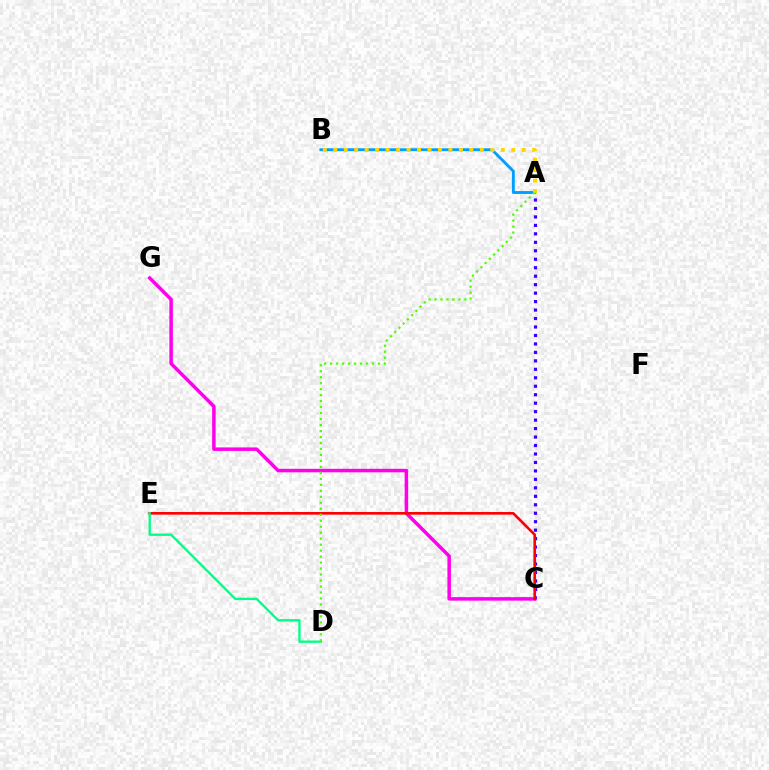{('A', 'B'): [{'color': '#009eff', 'line_style': 'solid', 'thickness': 2.07}, {'color': '#ffd500', 'line_style': 'dotted', 'thickness': 2.84}], ('A', 'C'): [{'color': '#3700ff', 'line_style': 'dotted', 'thickness': 2.3}], ('C', 'G'): [{'color': '#ff00ed', 'line_style': 'solid', 'thickness': 2.52}], ('C', 'E'): [{'color': '#ff0000', 'line_style': 'solid', 'thickness': 1.9}], ('D', 'E'): [{'color': '#00ff86', 'line_style': 'solid', 'thickness': 1.69}], ('A', 'D'): [{'color': '#4fff00', 'line_style': 'dotted', 'thickness': 1.62}]}